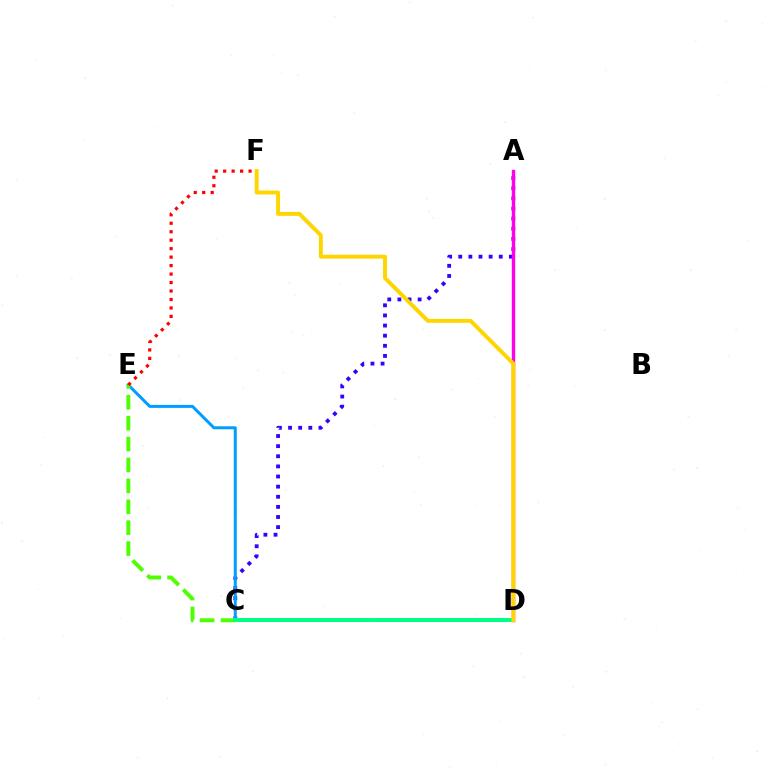{('A', 'C'): [{'color': '#3700ff', 'line_style': 'dotted', 'thickness': 2.75}], ('C', 'E'): [{'color': '#009eff', 'line_style': 'solid', 'thickness': 2.16}, {'color': '#4fff00', 'line_style': 'dashed', 'thickness': 2.84}], ('C', 'D'): [{'color': '#00ff86', 'line_style': 'solid', 'thickness': 2.88}], ('A', 'D'): [{'color': '#ff00ed', 'line_style': 'solid', 'thickness': 2.43}], ('D', 'F'): [{'color': '#ffd500', 'line_style': 'solid', 'thickness': 2.83}], ('E', 'F'): [{'color': '#ff0000', 'line_style': 'dotted', 'thickness': 2.3}]}